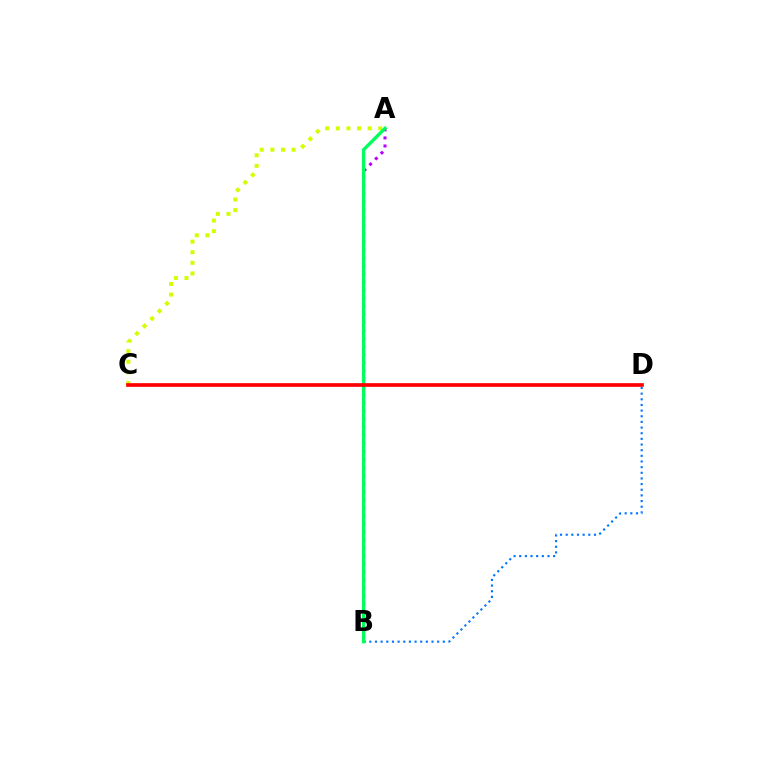{('B', 'D'): [{'color': '#0074ff', 'line_style': 'dotted', 'thickness': 1.54}], ('A', 'B'): [{'color': '#b900ff', 'line_style': 'dotted', 'thickness': 2.19}, {'color': '#00ff5c', 'line_style': 'solid', 'thickness': 2.41}], ('A', 'C'): [{'color': '#d1ff00', 'line_style': 'dotted', 'thickness': 2.88}], ('C', 'D'): [{'color': '#ff0000', 'line_style': 'solid', 'thickness': 2.65}]}